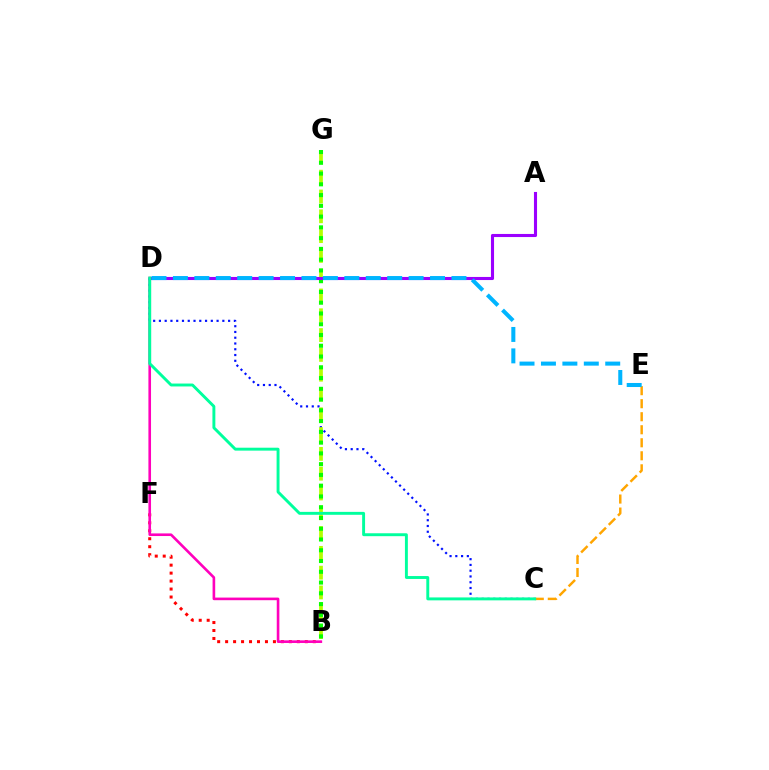{('B', 'F'): [{'color': '#ff0000', 'line_style': 'dotted', 'thickness': 2.16}], ('B', 'D'): [{'color': '#ff00bd', 'line_style': 'solid', 'thickness': 1.89}], ('C', 'E'): [{'color': '#ffa500', 'line_style': 'dashed', 'thickness': 1.77}], ('C', 'D'): [{'color': '#0010ff', 'line_style': 'dotted', 'thickness': 1.57}, {'color': '#00ff9d', 'line_style': 'solid', 'thickness': 2.1}], ('B', 'G'): [{'color': '#b3ff00', 'line_style': 'dashed', 'thickness': 2.69}, {'color': '#08ff00', 'line_style': 'dotted', 'thickness': 2.92}], ('A', 'D'): [{'color': '#9b00ff', 'line_style': 'solid', 'thickness': 2.23}], ('D', 'E'): [{'color': '#00b5ff', 'line_style': 'dashed', 'thickness': 2.91}]}